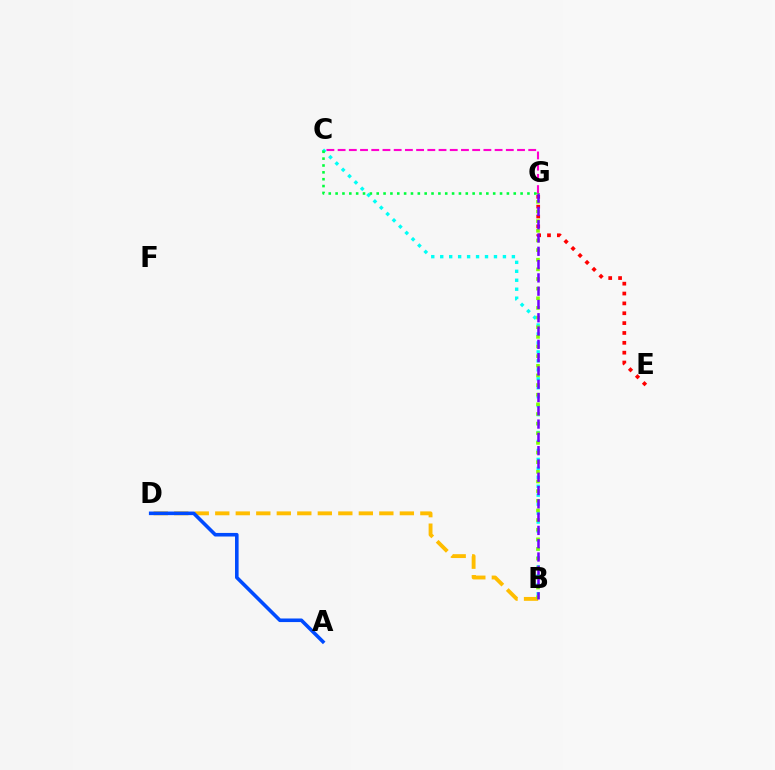{('E', 'G'): [{'color': '#ff0000', 'line_style': 'dotted', 'thickness': 2.68}], ('C', 'G'): [{'color': '#ff00cf', 'line_style': 'dashed', 'thickness': 1.52}, {'color': '#00ff39', 'line_style': 'dotted', 'thickness': 1.86}], ('B', 'D'): [{'color': '#ffbd00', 'line_style': 'dashed', 'thickness': 2.79}], ('B', 'C'): [{'color': '#00fff6', 'line_style': 'dotted', 'thickness': 2.43}], ('B', 'G'): [{'color': '#84ff00', 'line_style': 'dotted', 'thickness': 2.62}, {'color': '#7200ff', 'line_style': 'dashed', 'thickness': 1.81}], ('A', 'D'): [{'color': '#004bff', 'line_style': 'solid', 'thickness': 2.58}]}